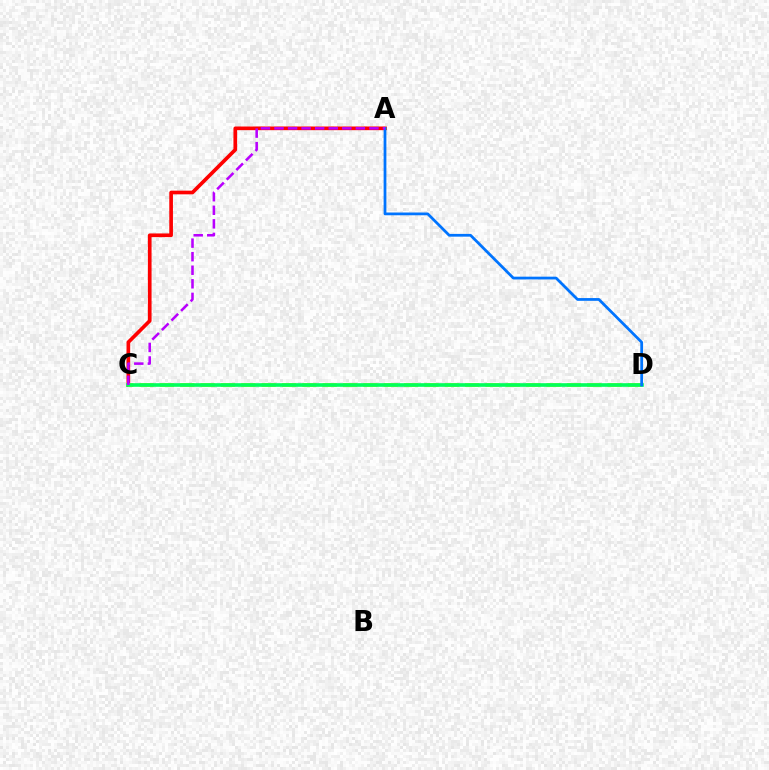{('A', 'C'): [{'color': '#ff0000', 'line_style': 'solid', 'thickness': 2.64}, {'color': '#b900ff', 'line_style': 'dashed', 'thickness': 1.84}], ('C', 'D'): [{'color': '#d1ff00', 'line_style': 'dashed', 'thickness': 2.76}, {'color': '#00ff5c', 'line_style': 'solid', 'thickness': 2.61}], ('A', 'D'): [{'color': '#0074ff', 'line_style': 'solid', 'thickness': 1.99}]}